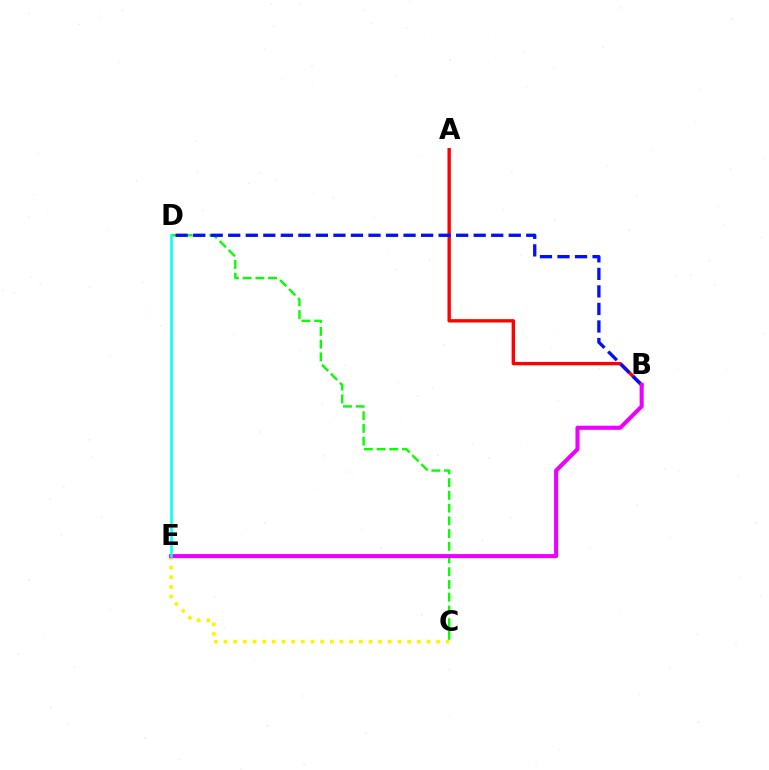{('A', 'B'): [{'color': '#ff0000', 'line_style': 'solid', 'thickness': 2.43}], ('C', 'D'): [{'color': '#08ff00', 'line_style': 'dashed', 'thickness': 1.73}], ('B', 'D'): [{'color': '#0010ff', 'line_style': 'dashed', 'thickness': 2.38}], ('C', 'E'): [{'color': '#fcf500', 'line_style': 'dotted', 'thickness': 2.63}], ('B', 'E'): [{'color': '#ee00ff', 'line_style': 'solid', 'thickness': 2.94}], ('D', 'E'): [{'color': '#00fff6', 'line_style': 'solid', 'thickness': 1.83}]}